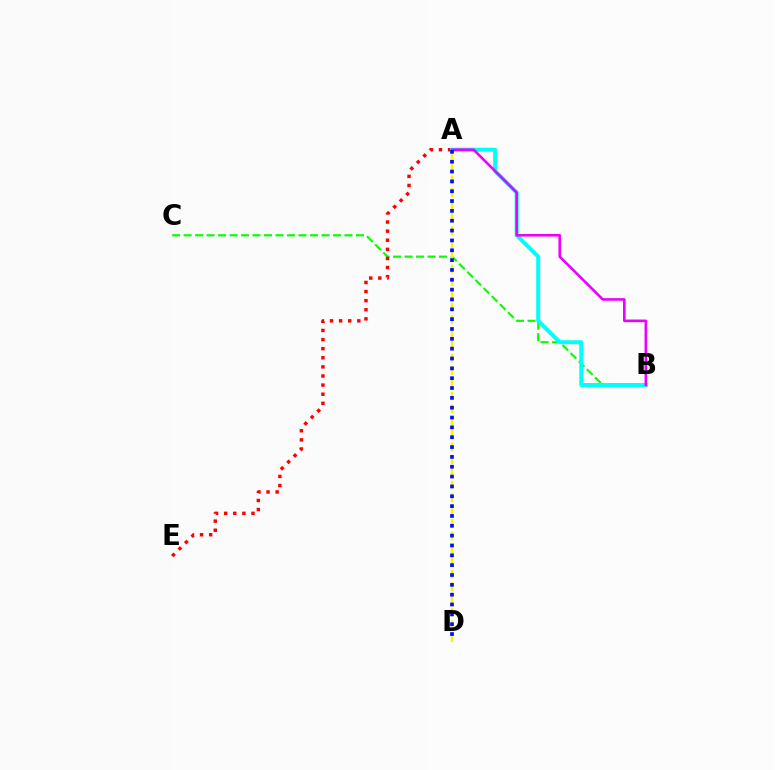{('B', 'C'): [{'color': '#08ff00', 'line_style': 'dashed', 'thickness': 1.56}], ('A', 'D'): [{'color': '#fcf500', 'line_style': 'dashed', 'thickness': 1.73}, {'color': '#0010ff', 'line_style': 'dotted', 'thickness': 2.67}], ('A', 'E'): [{'color': '#ff0000', 'line_style': 'dotted', 'thickness': 2.47}], ('A', 'B'): [{'color': '#00fff6', 'line_style': 'solid', 'thickness': 2.86}, {'color': '#ee00ff', 'line_style': 'solid', 'thickness': 1.88}]}